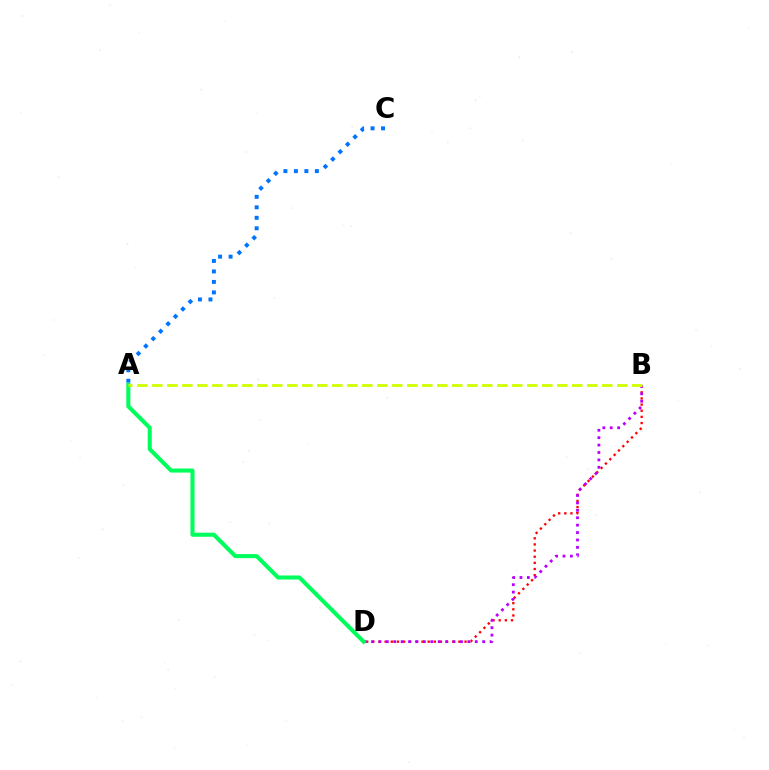{('B', 'D'): [{'color': '#ff0000', 'line_style': 'dotted', 'thickness': 1.67}, {'color': '#b900ff', 'line_style': 'dotted', 'thickness': 2.01}], ('A', 'D'): [{'color': '#00ff5c', 'line_style': 'solid', 'thickness': 2.93}], ('A', 'C'): [{'color': '#0074ff', 'line_style': 'dotted', 'thickness': 2.85}], ('A', 'B'): [{'color': '#d1ff00', 'line_style': 'dashed', 'thickness': 2.04}]}